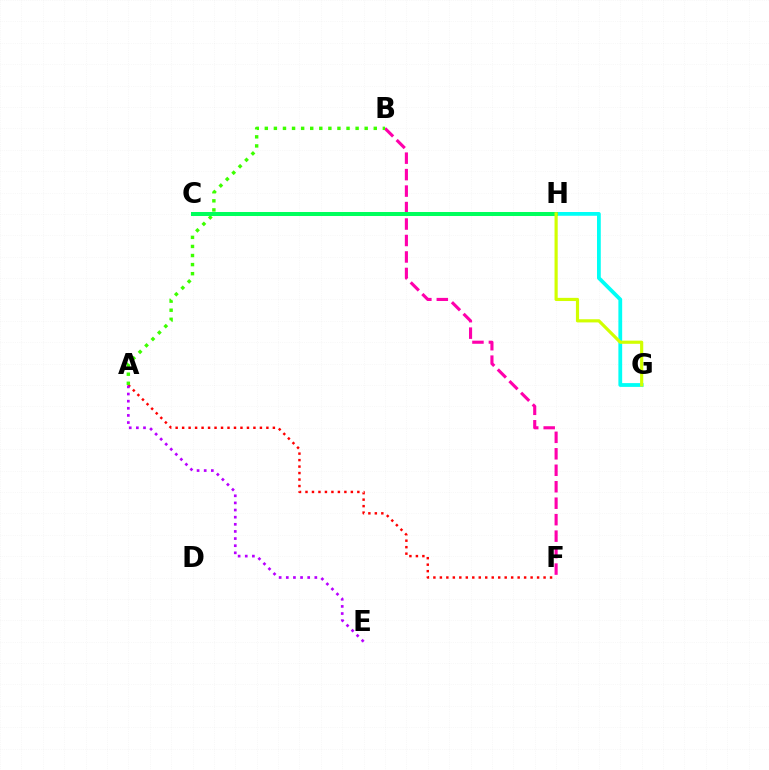{('A', 'F'): [{'color': '#ff0000', 'line_style': 'dotted', 'thickness': 1.76}], ('C', 'H'): [{'color': '#0074ff', 'line_style': 'dashed', 'thickness': 2.02}, {'color': '#ff9400', 'line_style': 'dotted', 'thickness': 2.03}, {'color': '#2500ff', 'line_style': 'solid', 'thickness': 1.9}, {'color': '#00ff5c', 'line_style': 'solid', 'thickness': 2.89}], ('B', 'F'): [{'color': '#ff00ac', 'line_style': 'dashed', 'thickness': 2.24}], ('G', 'H'): [{'color': '#00fff6', 'line_style': 'solid', 'thickness': 2.72}, {'color': '#d1ff00', 'line_style': 'solid', 'thickness': 2.28}], ('A', 'B'): [{'color': '#3dff00', 'line_style': 'dotted', 'thickness': 2.47}], ('A', 'E'): [{'color': '#b900ff', 'line_style': 'dotted', 'thickness': 1.94}]}